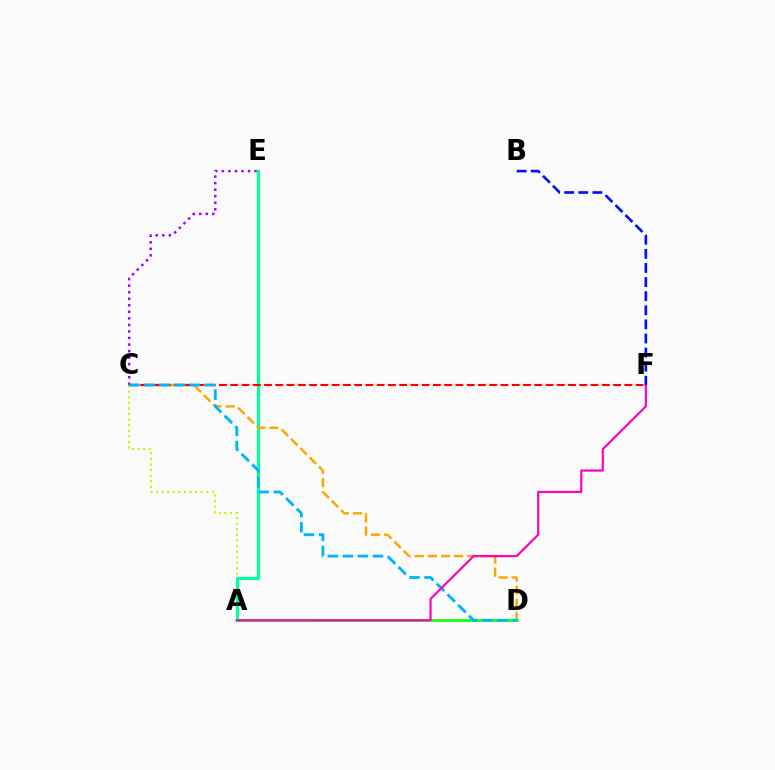{('A', 'C'): [{'color': '#b3ff00', 'line_style': 'dotted', 'thickness': 1.52}], ('C', 'E'): [{'color': '#9b00ff', 'line_style': 'dotted', 'thickness': 1.78}], ('A', 'E'): [{'color': '#00ff9d', 'line_style': 'solid', 'thickness': 2.32}], ('C', 'D'): [{'color': '#ffa500', 'line_style': 'dashed', 'thickness': 1.79}, {'color': '#00b5ff', 'line_style': 'dashed', 'thickness': 2.05}], ('A', 'D'): [{'color': '#08ff00', 'line_style': 'solid', 'thickness': 1.88}], ('C', 'F'): [{'color': '#ff0000', 'line_style': 'dashed', 'thickness': 1.53}], ('A', 'F'): [{'color': '#ff00bd', 'line_style': 'solid', 'thickness': 1.57}], ('B', 'F'): [{'color': '#0010ff', 'line_style': 'dashed', 'thickness': 1.92}]}